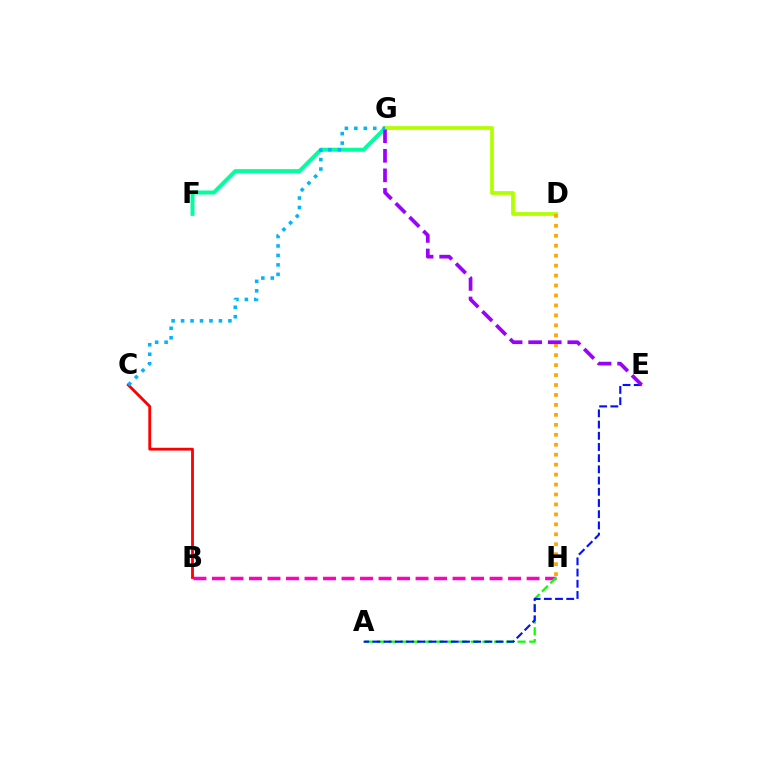{('F', 'G'): [{'color': '#00ff9d', 'line_style': 'solid', 'thickness': 2.86}], ('B', 'H'): [{'color': '#ff00bd', 'line_style': 'dashed', 'thickness': 2.51}], ('B', 'C'): [{'color': '#ff0000', 'line_style': 'solid', 'thickness': 2.03}], ('A', 'H'): [{'color': '#08ff00', 'line_style': 'dashed', 'thickness': 1.59}], ('A', 'E'): [{'color': '#0010ff', 'line_style': 'dashed', 'thickness': 1.52}], ('D', 'G'): [{'color': '#b3ff00', 'line_style': 'solid', 'thickness': 2.71}], ('D', 'H'): [{'color': '#ffa500', 'line_style': 'dotted', 'thickness': 2.7}], ('E', 'G'): [{'color': '#9b00ff', 'line_style': 'dashed', 'thickness': 2.66}], ('C', 'G'): [{'color': '#00b5ff', 'line_style': 'dotted', 'thickness': 2.57}]}